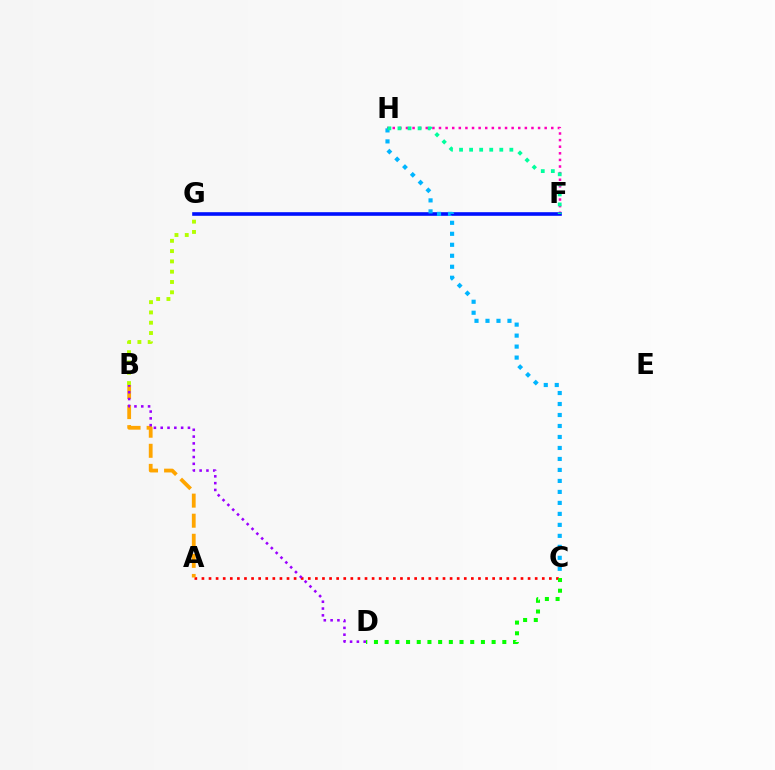{('F', 'H'): [{'color': '#ff00bd', 'line_style': 'dotted', 'thickness': 1.79}, {'color': '#00ff9d', 'line_style': 'dotted', 'thickness': 2.73}], ('F', 'G'): [{'color': '#0010ff', 'line_style': 'solid', 'thickness': 2.6}], ('A', 'C'): [{'color': '#ff0000', 'line_style': 'dotted', 'thickness': 1.93}], ('C', 'D'): [{'color': '#08ff00', 'line_style': 'dotted', 'thickness': 2.91}], ('A', 'B'): [{'color': '#ffa500', 'line_style': 'dashed', 'thickness': 2.73}], ('C', 'H'): [{'color': '#00b5ff', 'line_style': 'dotted', 'thickness': 2.99}], ('B', 'G'): [{'color': '#b3ff00', 'line_style': 'dotted', 'thickness': 2.8}], ('B', 'D'): [{'color': '#9b00ff', 'line_style': 'dotted', 'thickness': 1.85}]}